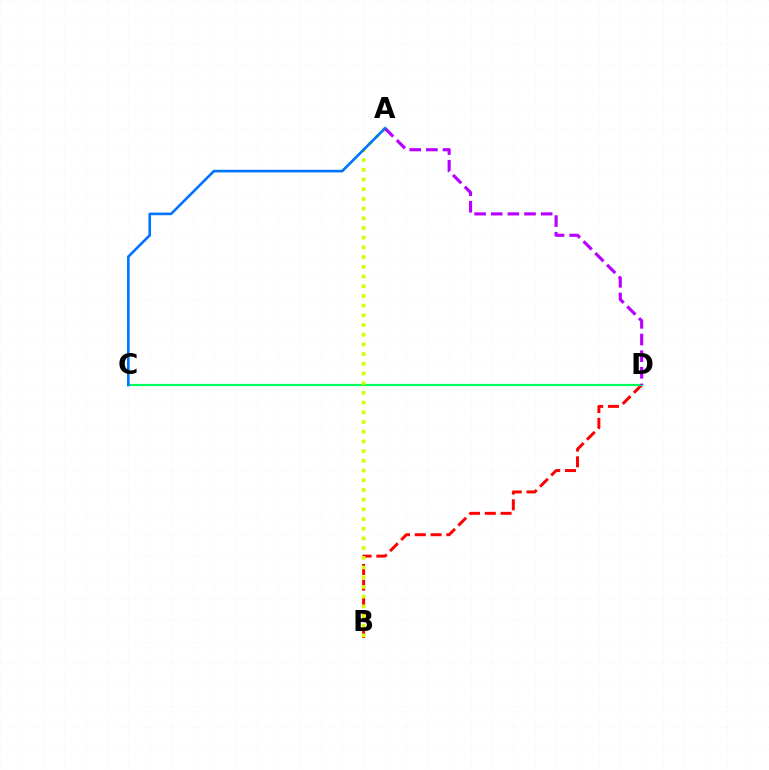{('B', 'D'): [{'color': '#ff0000', 'line_style': 'dashed', 'thickness': 2.14}], ('C', 'D'): [{'color': '#00ff5c', 'line_style': 'solid', 'thickness': 1.57}], ('A', 'B'): [{'color': '#d1ff00', 'line_style': 'dotted', 'thickness': 2.64}], ('A', 'D'): [{'color': '#b900ff', 'line_style': 'dashed', 'thickness': 2.26}], ('A', 'C'): [{'color': '#0074ff', 'line_style': 'solid', 'thickness': 1.89}]}